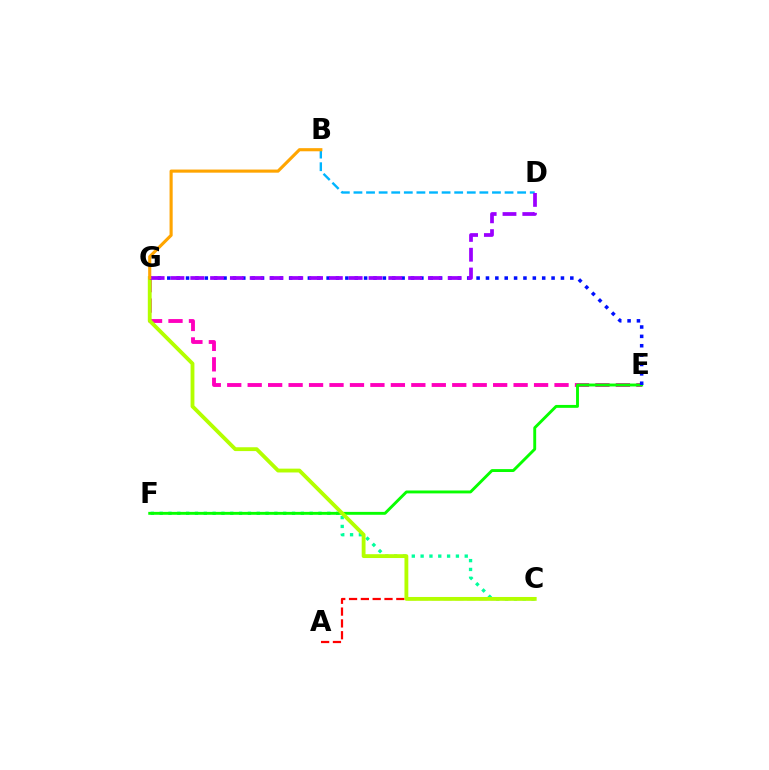{('C', 'F'): [{'color': '#00ff9d', 'line_style': 'dotted', 'thickness': 2.4}], ('E', 'G'): [{'color': '#ff00bd', 'line_style': 'dashed', 'thickness': 2.78}, {'color': '#0010ff', 'line_style': 'dotted', 'thickness': 2.55}], ('E', 'F'): [{'color': '#08ff00', 'line_style': 'solid', 'thickness': 2.08}], ('A', 'C'): [{'color': '#ff0000', 'line_style': 'dashed', 'thickness': 1.61}], ('C', 'G'): [{'color': '#b3ff00', 'line_style': 'solid', 'thickness': 2.76}], ('B', 'D'): [{'color': '#00b5ff', 'line_style': 'dashed', 'thickness': 1.71}], ('D', 'G'): [{'color': '#9b00ff', 'line_style': 'dashed', 'thickness': 2.69}], ('B', 'G'): [{'color': '#ffa500', 'line_style': 'solid', 'thickness': 2.24}]}